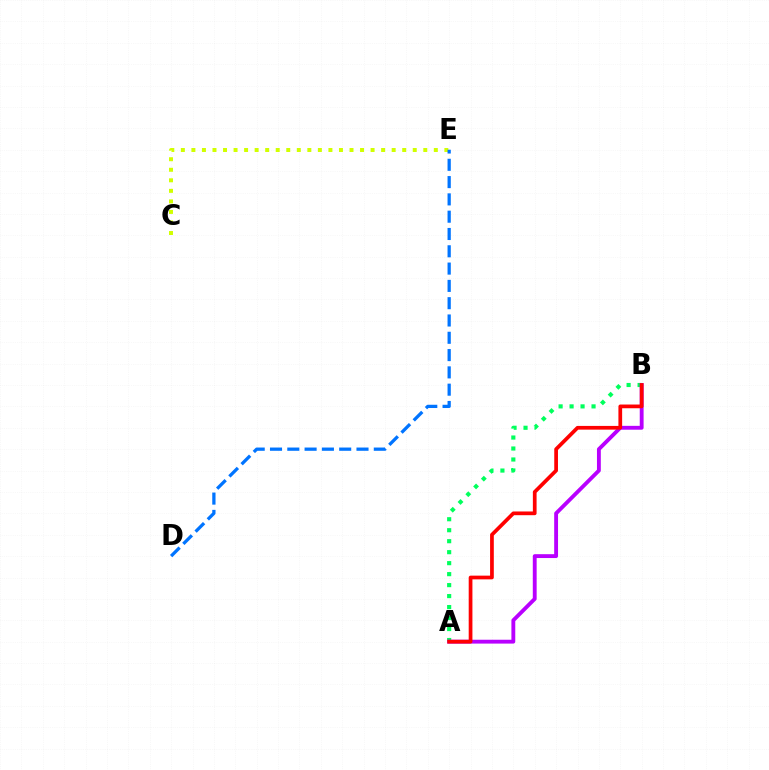{('C', 'E'): [{'color': '#d1ff00', 'line_style': 'dotted', 'thickness': 2.86}], ('A', 'B'): [{'color': '#00ff5c', 'line_style': 'dotted', 'thickness': 2.98}, {'color': '#b900ff', 'line_style': 'solid', 'thickness': 2.78}, {'color': '#ff0000', 'line_style': 'solid', 'thickness': 2.68}], ('D', 'E'): [{'color': '#0074ff', 'line_style': 'dashed', 'thickness': 2.35}]}